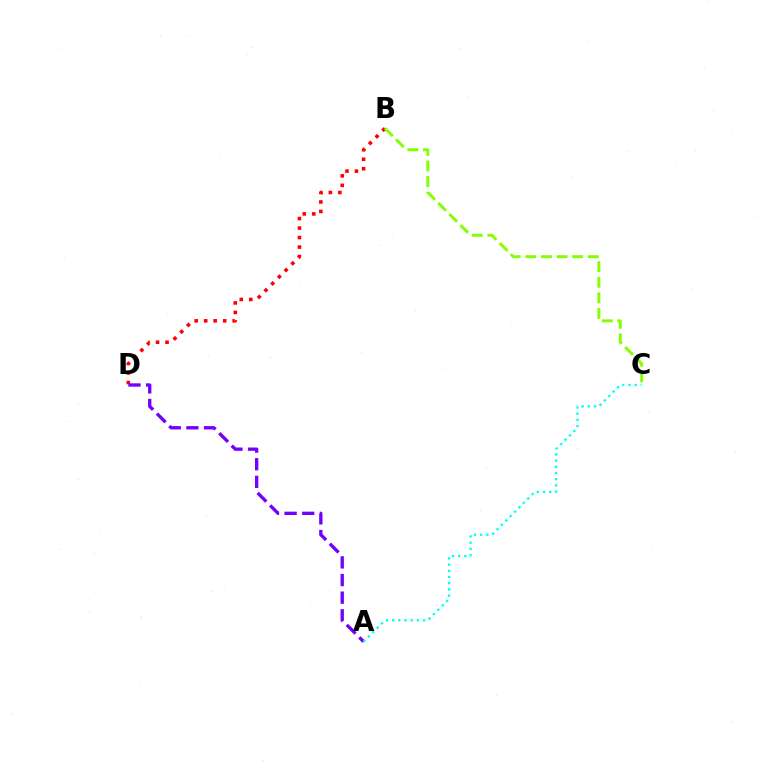{('B', 'D'): [{'color': '#ff0000', 'line_style': 'dotted', 'thickness': 2.58}], ('A', 'D'): [{'color': '#7200ff', 'line_style': 'dashed', 'thickness': 2.4}], ('A', 'C'): [{'color': '#00fff6', 'line_style': 'dotted', 'thickness': 1.68}], ('B', 'C'): [{'color': '#84ff00', 'line_style': 'dashed', 'thickness': 2.12}]}